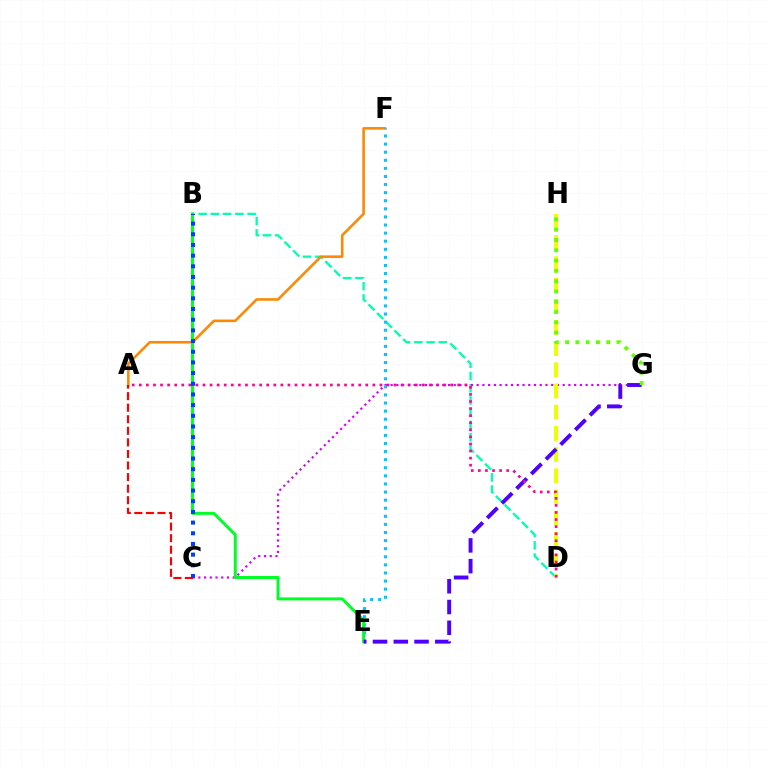{('B', 'D'): [{'color': '#00ffaf', 'line_style': 'dashed', 'thickness': 1.66}], ('A', 'F'): [{'color': '#ff8800', 'line_style': 'solid', 'thickness': 1.85}], ('C', 'G'): [{'color': '#d600ff', 'line_style': 'dotted', 'thickness': 1.56}], ('E', 'F'): [{'color': '#00c7ff', 'line_style': 'dotted', 'thickness': 2.2}], ('B', 'E'): [{'color': '#00ff27', 'line_style': 'solid', 'thickness': 2.15}], ('A', 'C'): [{'color': '#ff0000', 'line_style': 'dashed', 'thickness': 1.57}], ('D', 'H'): [{'color': '#eeff00', 'line_style': 'dashed', 'thickness': 2.88}], ('E', 'G'): [{'color': '#4f00ff', 'line_style': 'dashed', 'thickness': 2.82}], ('A', 'D'): [{'color': '#ff00a0', 'line_style': 'dotted', 'thickness': 1.92}], ('B', 'C'): [{'color': '#003fff', 'line_style': 'dotted', 'thickness': 2.9}], ('G', 'H'): [{'color': '#66ff00', 'line_style': 'dotted', 'thickness': 2.8}]}